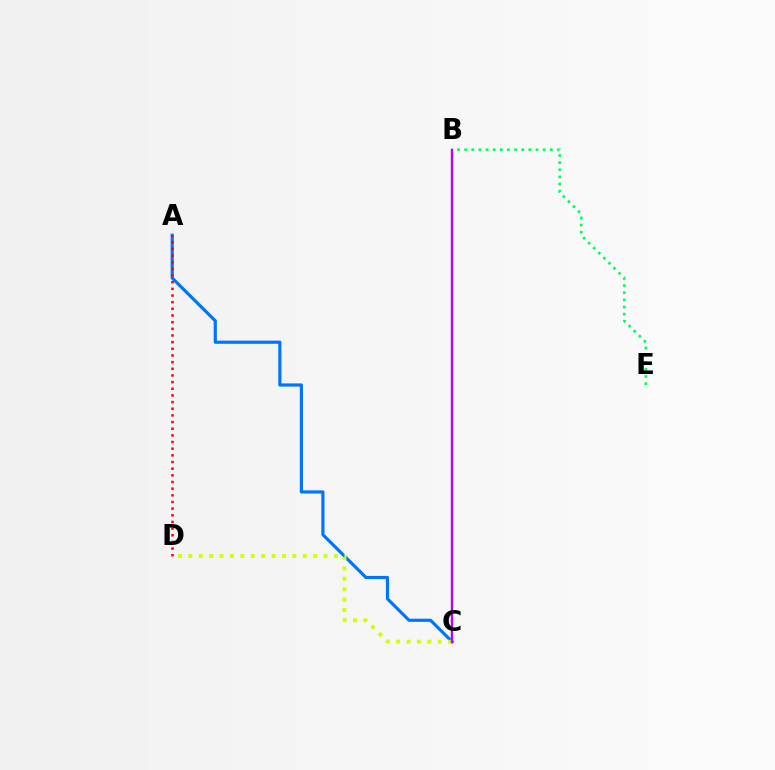{('A', 'C'): [{'color': '#0074ff', 'line_style': 'solid', 'thickness': 2.28}], ('A', 'D'): [{'color': '#ff0000', 'line_style': 'dotted', 'thickness': 1.81}], ('B', 'E'): [{'color': '#00ff5c', 'line_style': 'dotted', 'thickness': 1.94}], ('C', 'D'): [{'color': '#d1ff00', 'line_style': 'dotted', 'thickness': 2.83}], ('B', 'C'): [{'color': '#b900ff', 'line_style': 'solid', 'thickness': 1.72}]}